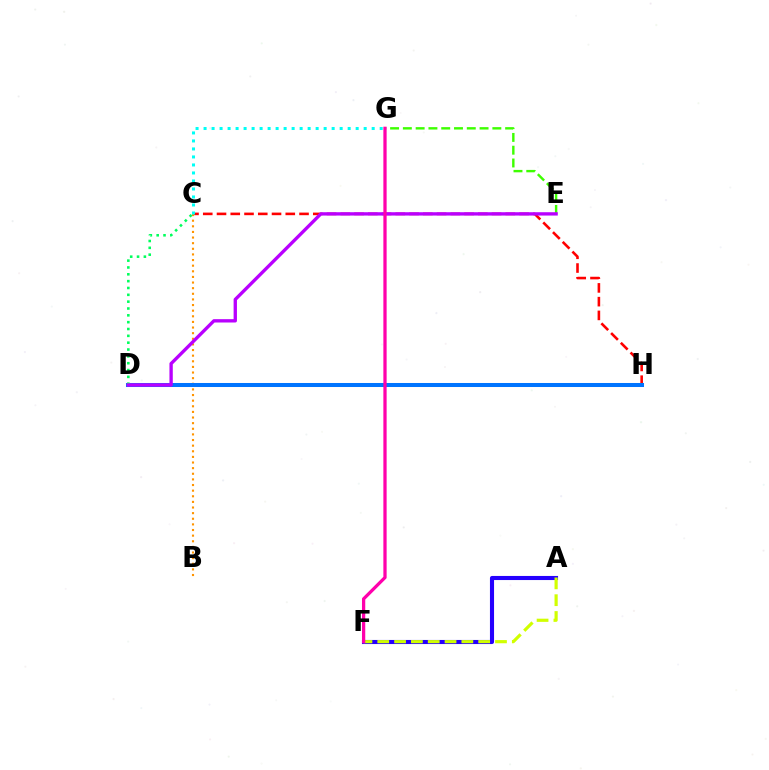{('A', 'F'): [{'color': '#2500ff', 'line_style': 'solid', 'thickness': 2.95}, {'color': '#d1ff00', 'line_style': 'dashed', 'thickness': 2.28}], ('E', 'G'): [{'color': '#3dff00', 'line_style': 'dashed', 'thickness': 1.74}], ('C', 'H'): [{'color': '#ff0000', 'line_style': 'dashed', 'thickness': 1.87}], ('B', 'C'): [{'color': '#ff9400', 'line_style': 'dotted', 'thickness': 1.53}], ('D', 'H'): [{'color': '#0074ff', 'line_style': 'solid', 'thickness': 2.9}], ('C', 'D'): [{'color': '#00ff5c', 'line_style': 'dotted', 'thickness': 1.86}], ('D', 'E'): [{'color': '#b900ff', 'line_style': 'solid', 'thickness': 2.4}], ('F', 'G'): [{'color': '#ff00ac', 'line_style': 'solid', 'thickness': 2.35}], ('C', 'G'): [{'color': '#00fff6', 'line_style': 'dotted', 'thickness': 2.17}]}